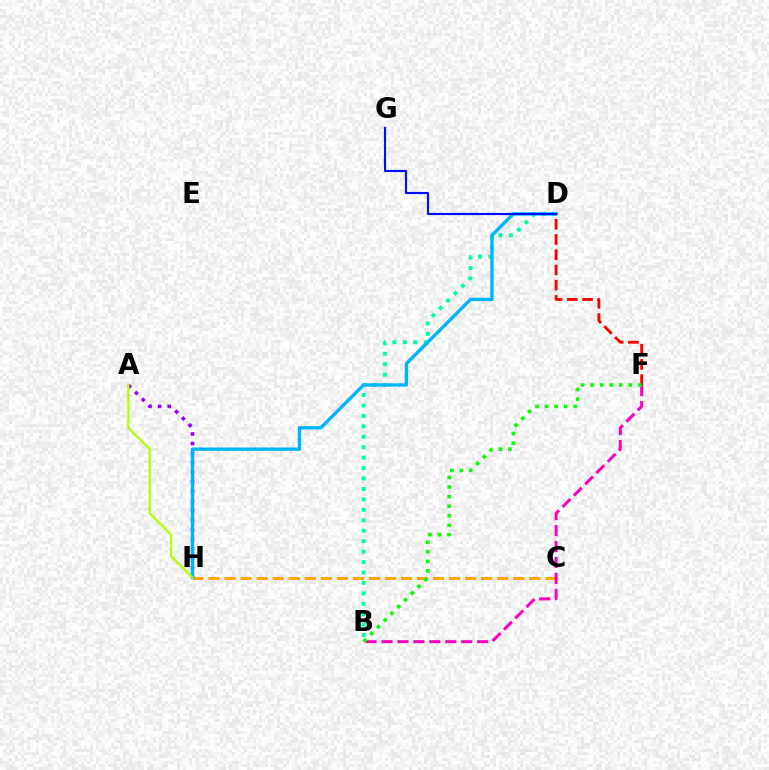{('C', 'H'): [{'color': '#ffa500', 'line_style': 'dashed', 'thickness': 2.18}], ('B', 'D'): [{'color': '#00ff9d', 'line_style': 'dotted', 'thickness': 2.84}], ('A', 'H'): [{'color': '#9b00ff', 'line_style': 'dotted', 'thickness': 2.6}, {'color': '#b3ff00', 'line_style': 'solid', 'thickness': 1.62}], ('D', 'H'): [{'color': '#00b5ff', 'line_style': 'solid', 'thickness': 2.42}], ('B', 'F'): [{'color': '#ff00bd', 'line_style': 'dashed', 'thickness': 2.17}, {'color': '#08ff00', 'line_style': 'dotted', 'thickness': 2.6}], ('D', 'G'): [{'color': '#0010ff', 'line_style': 'solid', 'thickness': 1.55}], ('D', 'F'): [{'color': '#ff0000', 'line_style': 'dashed', 'thickness': 2.07}]}